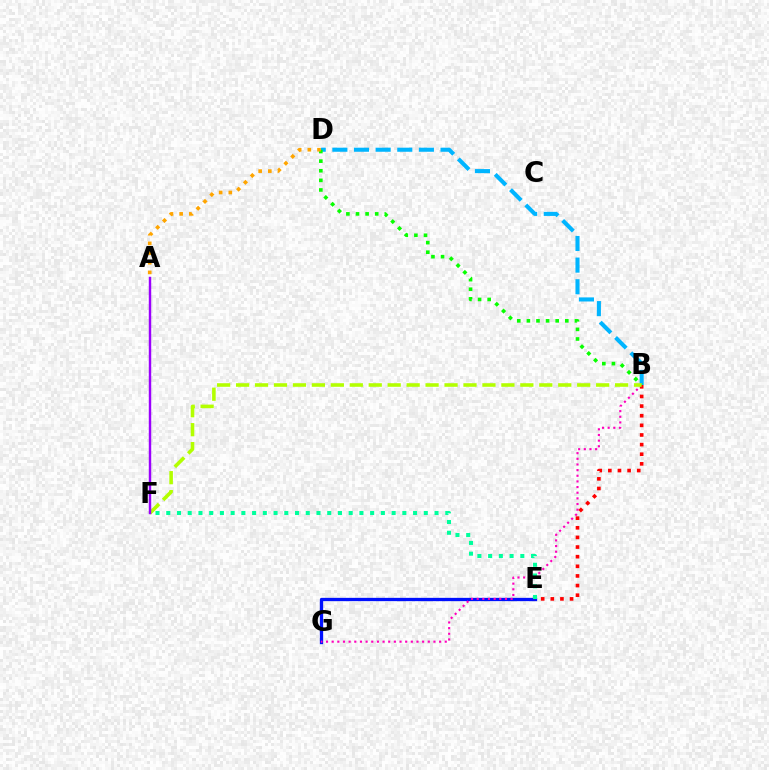{('B', 'D'): [{'color': '#00b5ff', 'line_style': 'dashed', 'thickness': 2.94}, {'color': '#08ff00', 'line_style': 'dotted', 'thickness': 2.61}], ('E', 'G'): [{'color': '#0010ff', 'line_style': 'solid', 'thickness': 2.37}], ('B', 'G'): [{'color': '#ff00bd', 'line_style': 'dotted', 'thickness': 1.54}], ('A', 'D'): [{'color': '#ffa500', 'line_style': 'dotted', 'thickness': 2.63}], ('B', 'E'): [{'color': '#ff0000', 'line_style': 'dotted', 'thickness': 2.62}], ('B', 'F'): [{'color': '#b3ff00', 'line_style': 'dashed', 'thickness': 2.57}], ('A', 'F'): [{'color': '#9b00ff', 'line_style': 'solid', 'thickness': 1.75}], ('E', 'F'): [{'color': '#00ff9d', 'line_style': 'dotted', 'thickness': 2.92}]}